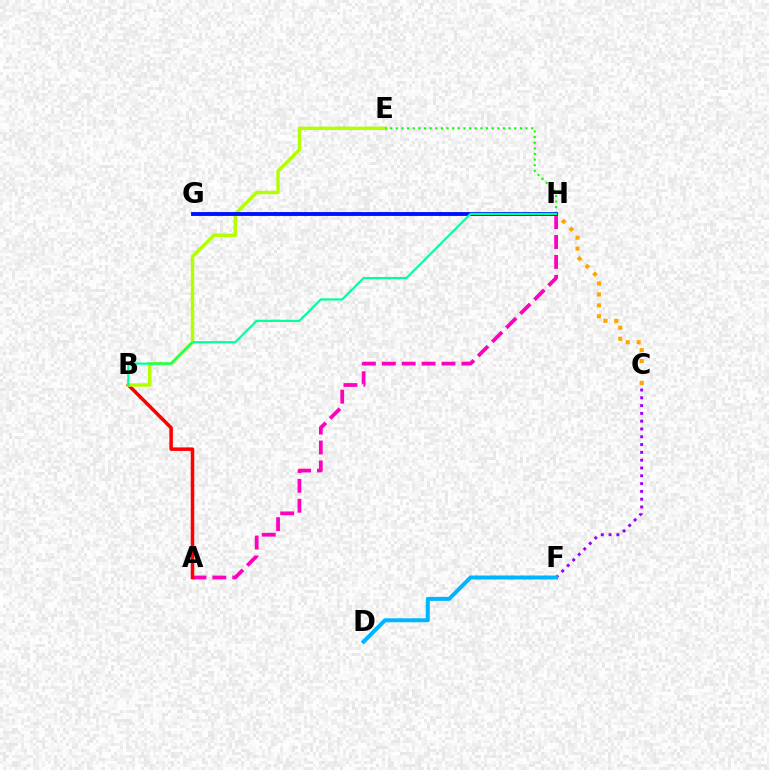{('C', 'F'): [{'color': '#9b00ff', 'line_style': 'dotted', 'thickness': 2.12}], ('D', 'F'): [{'color': '#00b5ff', 'line_style': 'solid', 'thickness': 2.89}], ('A', 'H'): [{'color': '#ff00bd', 'line_style': 'dashed', 'thickness': 2.7}], ('A', 'B'): [{'color': '#ff0000', 'line_style': 'solid', 'thickness': 2.52}], ('C', 'H'): [{'color': '#ffa500', 'line_style': 'dotted', 'thickness': 2.97}], ('B', 'E'): [{'color': '#b3ff00', 'line_style': 'solid', 'thickness': 2.48}], ('E', 'H'): [{'color': '#08ff00', 'line_style': 'dotted', 'thickness': 1.53}], ('G', 'H'): [{'color': '#0010ff', 'line_style': 'solid', 'thickness': 2.78}], ('B', 'H'): [{'color': '#00ff9d', 'line_style': 'solid', 'thickness': 1.58}]}